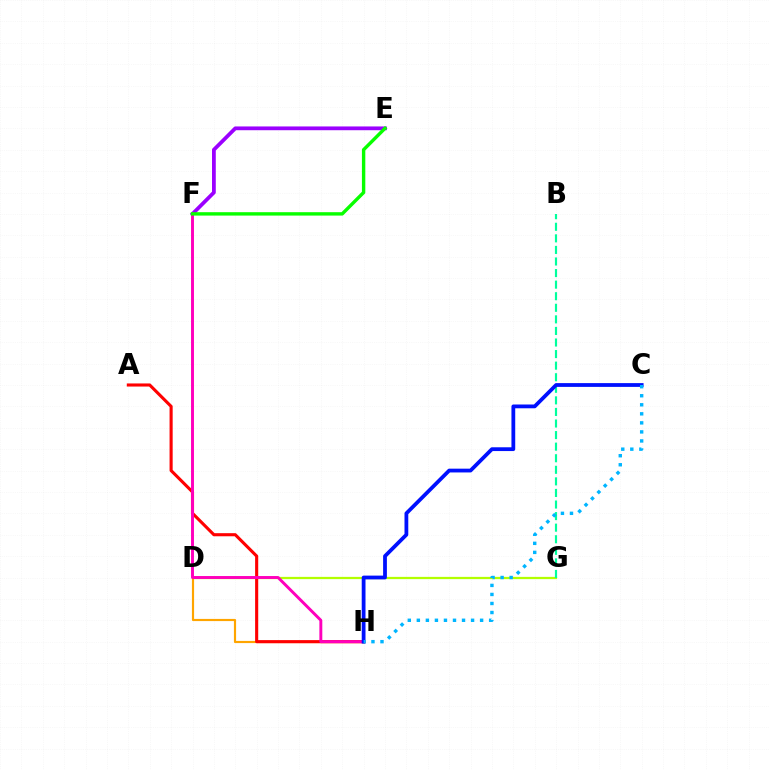{('D', 'G'): [{'color': '#b3ff00', 'line_style': 'solid', 'thickness': 1.62}], ('D', 'H'): [{'color': '#ffa500', 'line_style': 'solid', 'thickness': 1.57}], ('E', 'F'): [{'color': '#9b00ff', 'line_style': 'solid', 'thickness': 2.72}, {'color': '#08ff00', 'line_style': 'solid', 'thickness': 2.45}], ('B', 'G'): [{'color': '#00ff9d', 'line_style': 'dashed', 'thickness': 1.57}], ('A', 'H'): [{'color': '#ff0000', 'line_style': 'solid', 'thickness': 2.23}], ('F', 'H'): [{'color': '#ff00bd', 'line_style': 'solid', 'thickness': 2.11}], ('C', 'H'): [{'color': '#0010ff', 'line_style': 'solid', 'thickness': 2.72}, {'color': '#00b5ff', 'line_style': 'dotted', 'thickness': 2.46}]}